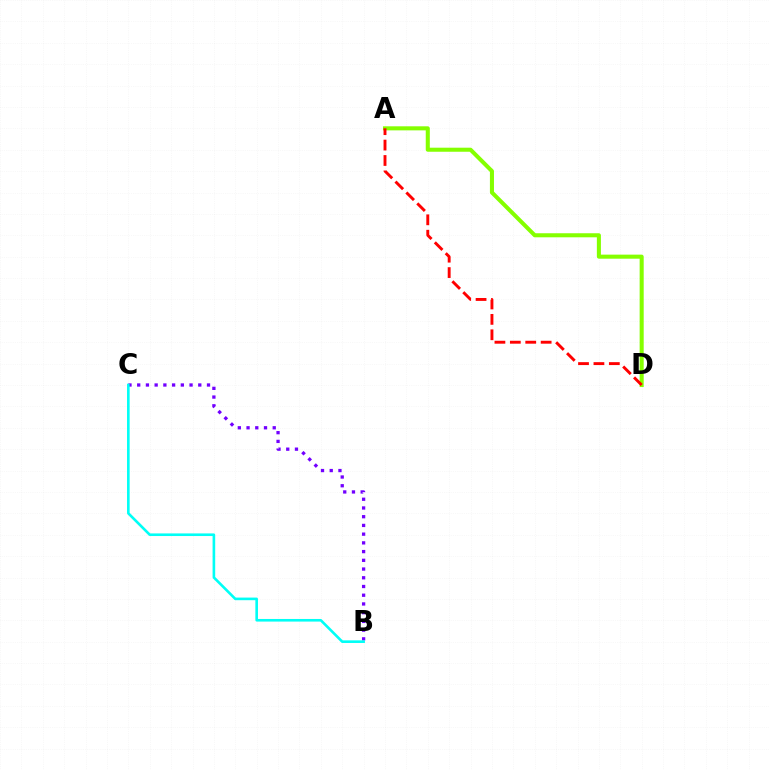{('A', 'D'): [{'color': '#84ff00', 'line_style': 'solid', 'thickness': 2.92}, {'color': '#ff0000', 'line_style': 'dashed', 'thickness': 2.09}], ('B', 'C'): [{'color': '#7200ff', 'line_style': 'dotted', 'thickness': 2.37}, {'color': '#00fff6', 'line_style': 'solid', 'thickness': 1.89}]}